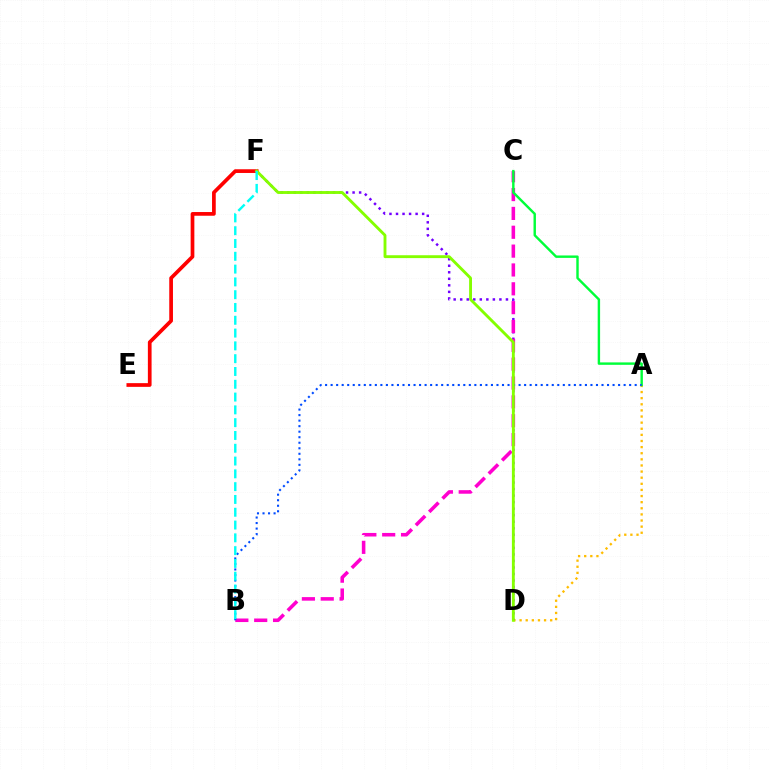{('A', 'D'): [{'color': '#ffbd00', 'line_style': 'dotted', 'thickness': 1.66}], ('D', 'F'): [{'color': '#7200ff', 'line_style': 'dotted', 'thickness': 1.78}, {'color': '#84ff00', 'line_style': 'solid', 'thickness': 2.07}], ('B', 'C'): [{'color': '#ff00cf', 'line_style': 'dashed', 'thickness': 2.56}], ('A', 'C'): [{'color': '#00ff39', 'line_style': 'solid', 'thickness': 1.74}], ('A', 'B'): [{'color': '#004bff', 'line_style': 'dotted', 'thickness': 1.5}], ('E', 'F'): [{'color': '#ff0000', 'line_style': 'solid', 'thickness': 2.67}], ('B', 'F'): [{'color': '#00fff6', 'line_style': 'dashed', 'thickness': 1.74}]}